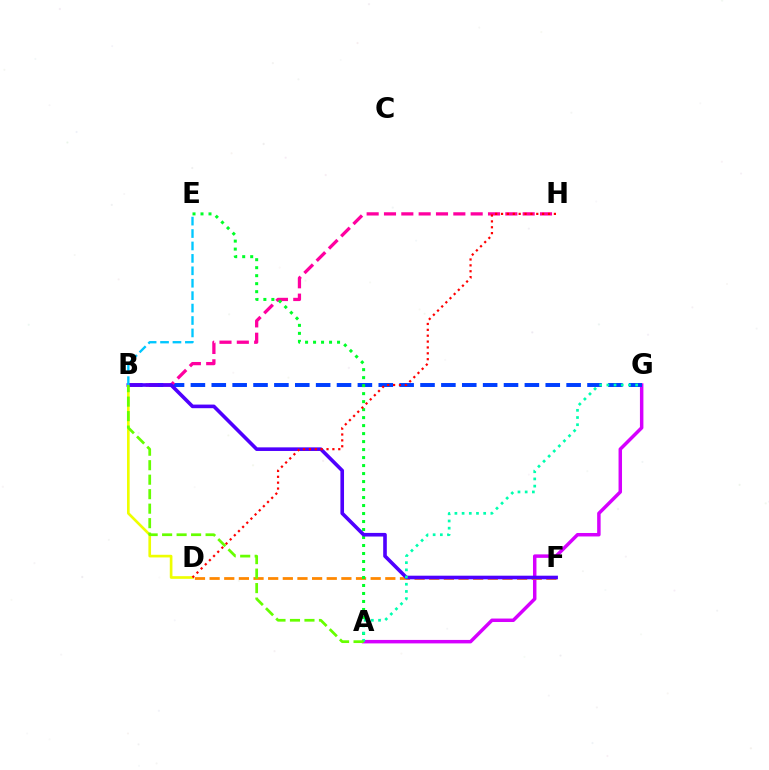{('A', 'G'): [{'color': '#d600ff', 'line_style': 'solid', 'thickness': 2.5}, {'color': '#00ffaf', 'line_style': 'dotted', 'thickness': 1.95}], ('B', 'D'): [{'color': '#eeff00', 'line_style': 'solid', 'thickness': 1.91}], ('D', 'F'): [{'color': '#ff8800', 'line_style': 'dashed', 'thickness': 1.99}], ('B', 'G'): [{'color': '#003fff', 'line_style': 'dashed', 'thickness': 2.84}], ('B', 'H'): [{'color': '#ff00a0', 'line_style': 'dashed', 'thickness': 2.36}], ('A', 'E'): [{'color': '#00ff27', 'line_style': 'dotted', 'thickness': 2.17}], ('B', 'F'): [{'color': '#4f00ff', 'line_style': 'solid', 'thickness': 2.6}], ('D', 'H'): [{'color': '#ff0000', 'line_style': 'dotted', 'thickness': 1.6}], ('A', 'B'): [{'color': '#66ff00', 'line_style': 'dashed', 'thickness': 1.97}], ('B', 'E'): [{'color': '#00c7ff', 'line_style': 'dashed', 'thickness': 1.69}]}